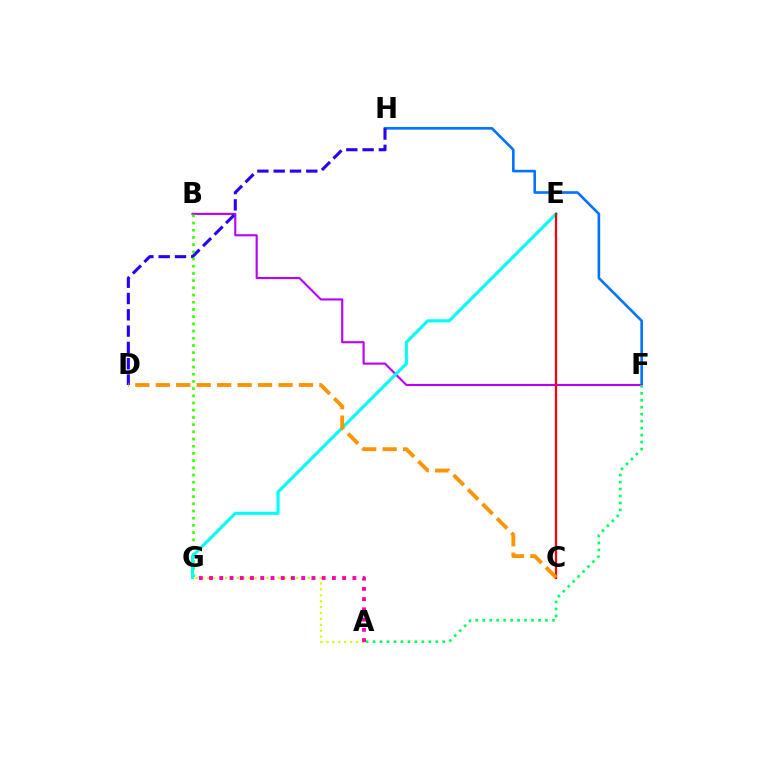{('F', 'H'): [{'color': '#0074ff', 'line_style': 'solid', 'thickness': 1.89}], ('B', 'F'): [{'color': '#b900ff', 'line_style': 'solid', 'thickness': 1.53}], ('D', 'H'): [{'color': '#2500ff', 'line_style': 'dashed', 'thickness': 2.21}], ('B', 'G'): [{'color': '#3dff00', 'line_style': 'dotted', 'thickness': 1.96}], ('E', 'G'): [{'color': '#00fff6', 'line_style': 'solid', 'thickness': 2.22}], ('A', 'F'): [{'color': '#00ff5c', 'line_style': 'dotted', 'thickness': 1.9}], ('A', 'G'): [{'color': '#d1ff00', 'line_style': 'dotted', 'thickness': 1.6}, {'color': '#ff00ac', 'line_style': 'dotted', 'thickness': 2.78}], ('C', 'E'): [{'color': '#ff0000', 'line_style': 'solid', 'thickness': 1.61}], ('C', 'D'): [{'color': '#ff9400', 'line_style': 'dashed', 'thickness': 2.78}]}